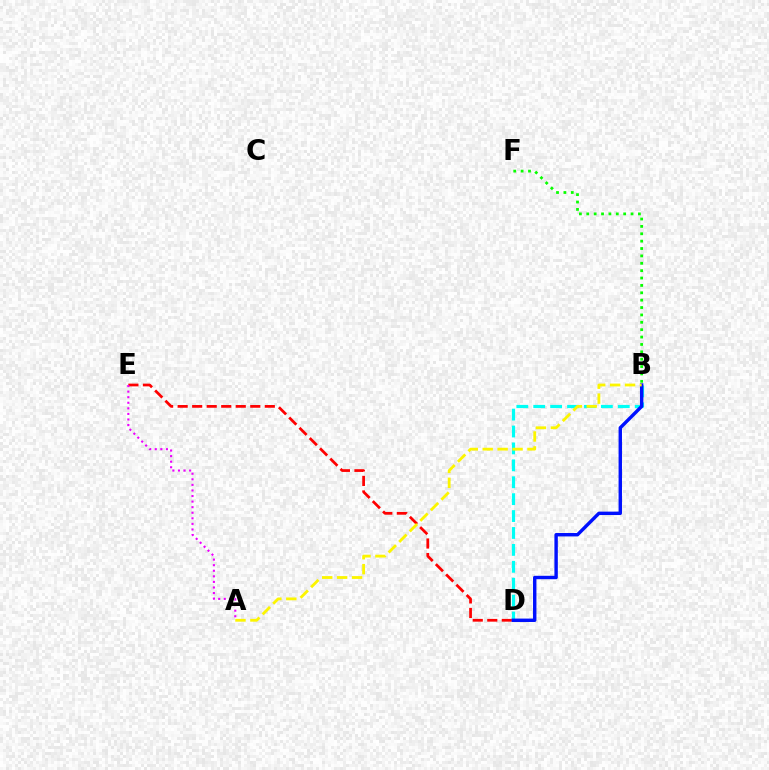{('B', 'D'): [{'color': '#00fff6', 'line_style': 'dashed', 'thickness': 2.3}, {'color': '#0010ff', 'line_style': 'solid', 'thickness': 2.46}], ('D', 'E'): [{'color': '#ff0000', 'line_style': 'dashed', 'thickness': 1.97}], ('B', 'F'): [{'color': '#08ff00', 'line_style': 'dotted', 'thickness': 2.0}], ('A', 'B'): [{'color': '#fcf500', 'line_style': 'dashed', 'thickness': 2.03}], ('A', 'E'): [{'color': '#ee00ff', 'line_style': 'dotted', 'thickness': 1.51}]}